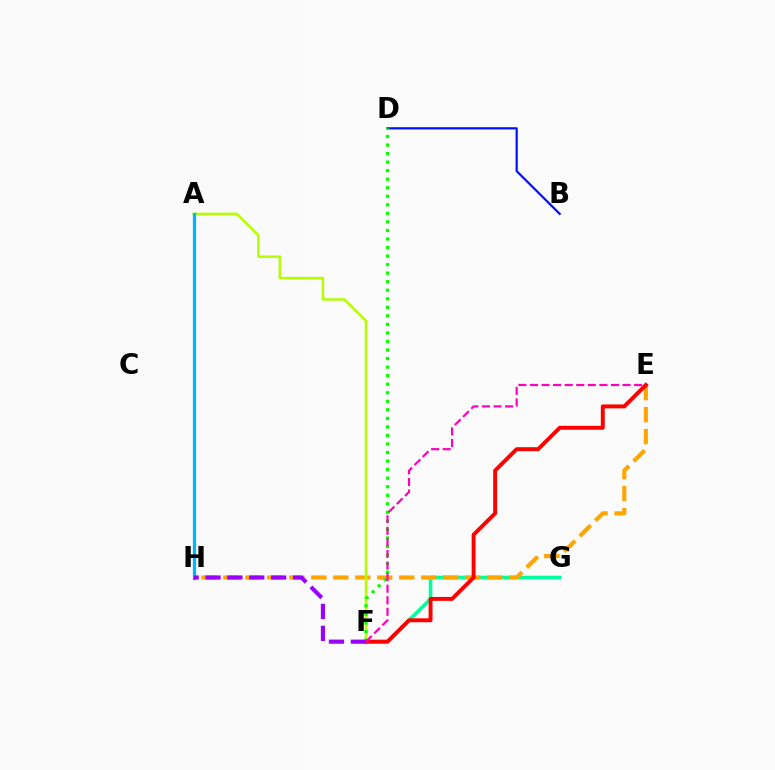{('F', 'G'): [{'color': '#00ff9d', 'line_style': 'solid', 'thickness': 2.58}], ('E', 'H'): [{'color': '#ffa500', 'line_style': 'dashed', 'thickness': 2.99}], ('A', 'F'): [{'color': '#b3ff00', 'line_style': 'solid', 'thickness': 1.78}], ('B', 'D'): [{'color': '#0010ff', 'line_style': 'solid', 'thickness': 1.59}], ('E', 'F'): [{'color': '#ff0000', 'line_style': 'solid', 'thickness': 2.83}, {'color': '#ff00bd', 'line_style': 'dashed', 'thickness': 1.57}], ('A', 'H'): [{'color': '#00b5ff', 'line_style': 'solid', 'thickness': 2.34}], ('D', 'F'): [{'color': '#08ff00', 'line_style': 'dotted', 'thickness': 2.32}], ('F', 'H'): [{'color': '#9b00ff', 'line_style': 'dashed', 'thickness': 2.97}]}